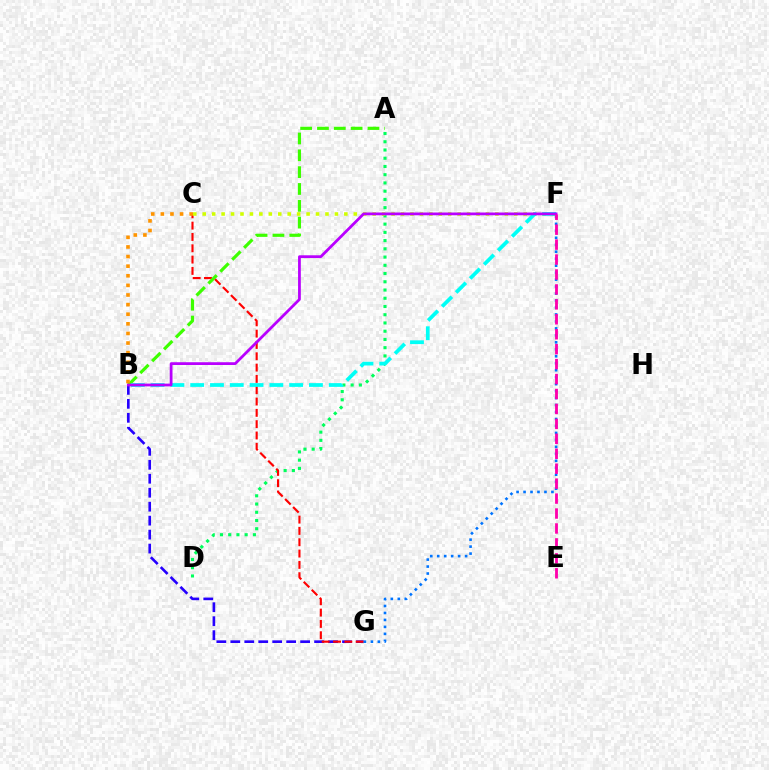{('B', 'G'): [{'color': '#2500ff', 'line_style': 'dashed', 'thickness': 1.9}], ('A', 'D'): [{'color': '#00ff5c', 'line_style': 'dotted', 'thickness': 2.24}], ('C', 'G'): [{'color': '#ff0000', 'line_style': 'dashed', 'thickness': 1.54}], ('C', 'F'): [{'color': '#d1ff00', 'line_style': 'dotted', 'thickness': 2.57}], ('A', 'B'): [{'color': '#3dff00', 'line_style': 'dashed', 'thickness': 2.29}], ('F', 'G'): [{'color': '#0074ff', 'line_style': 'dotted', 'thickness': 1.89}], ('B', 'F'): [{'color': '#00fff6', 'line_style': 'dashed', 'thickness': 2.69}, {'color': '#b900ff', 'line_style': 'solid', 'thickness': 1.99}], ('E', 'F'): [{'color': '#ff00ac', 'line_style': 'dashed', 'thickness': 2.03}], ('B', 'C'): [{'color': '#ff9400', 'line_style': 'dotted', 'thickness': 2.61}]}